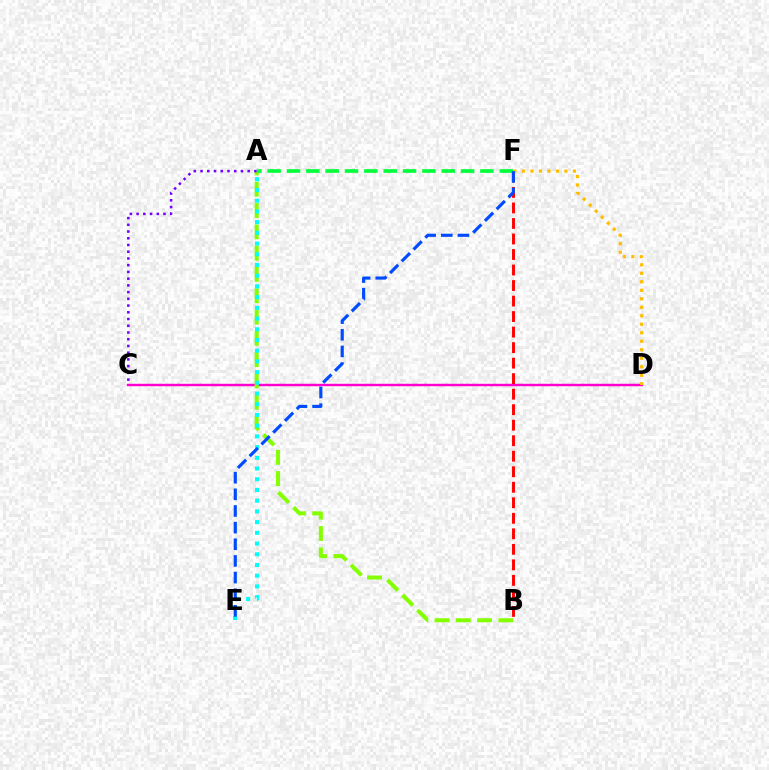{('C', 'D'): [{'color': '#ff00cf', 'line_style': 'solid', 'thickness': 1.76}], ('A', 'B'): [{'color': '#84ff00', 'line_style': 'dashed', 'thickness': 2.89}], ('A', 'C'): [{'color': '#7200ff', 'line_style': 'dotted', 'thickness': 1.83}], ('B', 'F'): [{'color': '#ff0000', 'line_style': 'dashed', 'thickness': 2.11}], ('A', 'E'): [{'color': '#00fff6', 'line_style': 'dotted', 'thickness': 2.91}], ('D', 'F'): [{'color': '#ffbd00', 'line_style': 'dotted', 'thickness': 2.31}], ('A', 'F'): [{'color': '#00ff39', 'line_style': 'dashed', 'thickness': 2.63}], ('E', 'F'): [{'color': '#004bff', 'line_style': 'dashed', 'thickness': 2.26}]}